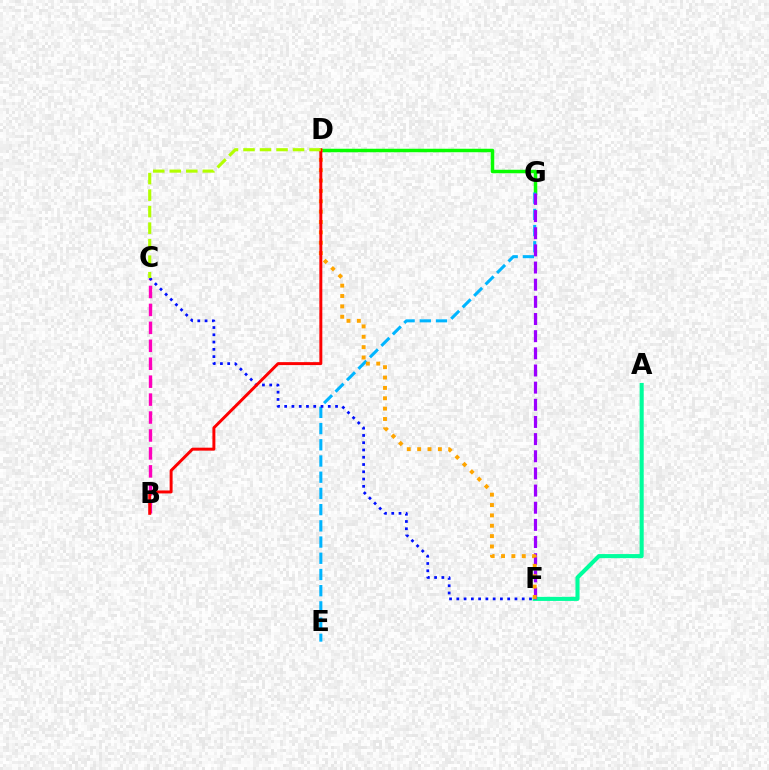{('B', 'C'): [{'color': '#ff00bd', 'line_style': 'dashed', 'thickness': 2.44}], ('A', 'F'): [{'color': '#00ff9d', 'line_style': 'solid', 'thickness': 2.94}], ('D', 'G'): [{'color': '#08ff00', 'line_style': 'solid', 'thickness': 2.51}], ('E', 'G'): [{'color': '#00b5ff', 'line_style': 'dashed', 'thickness': 2.2}], ('F', 'G'): [{'color': '#9b00ff', 'line_style': 'dashed', 'thickness': 2.33}], ('C', 'F'): [{'color': '#0010ff', 'line_style': 'dotted', 'thickness': 1.97}], ('D', 'F'): [{'color': '#ffa500', 'line_style': 'dotted', 'thickness': 2.81}], ('B', 'D'): [{'color': '#ff0000', 'line_style': 'solid', 'thickness': 2.13}], ('C', 'D'): [{'color': '#b3ff00', 'line_style': 'dashed', 'thickness': 2.24}]}